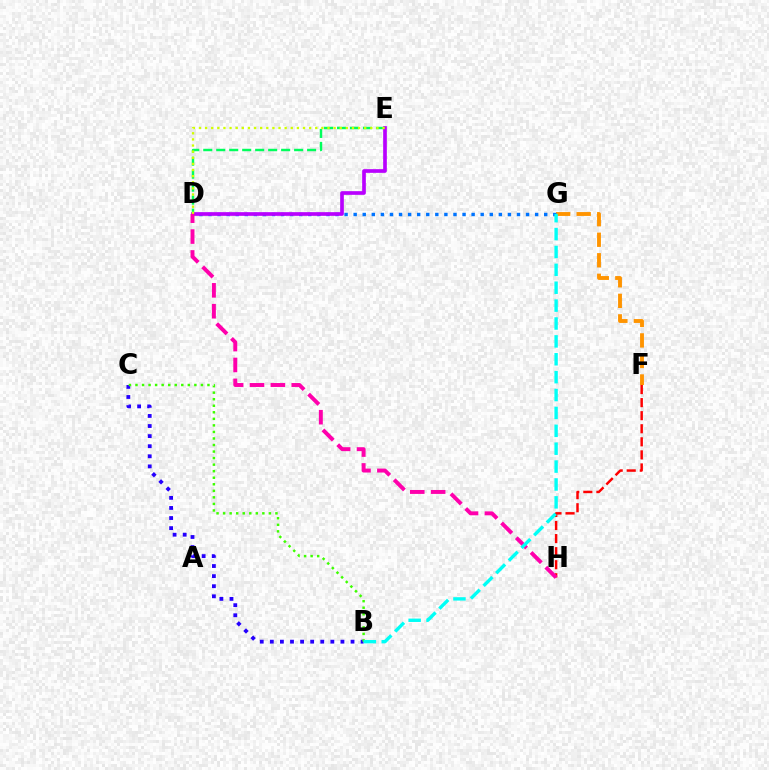{('F', 'H'): [{'color': '#ff0000', 'line_style': 'dashed', 'thickness': 1.77}], ('D', 'E'): [{'color': '#00ff5c', 'line_style': 'dashed', 'thickness': 1.76}, {'color': '#b900ff', 'line_style': 'solid', 'thickness': 2.64}, {'color': '#d1ff00', 'line_style': 'dotted', 'thickness': 1.66}], ('F', 'G'): [{'color': '#ff9400', 'line_style': 'dashed', 'thickness': 2.79}], ('D', 'G'): [{'color': '#0074ff', 'line_style': 'dotted', 'thickness': 2.47}], ('B', 'C'): [{'color': '#2500ff', 'line_style': 'dotted', 'thickness': 2.74}, {'color': '#3dff00', 'line_style': 'dotted', 'thickness': 1.78}], ('D', 'H'): [{'color': '#ff00ac', 'line_style': 'dashed', 'thickness': 2.84}], ('B', 'G'): [{'color': '#00fff6', 'line_style': 'dashed', 'thickness': 2.43}]}